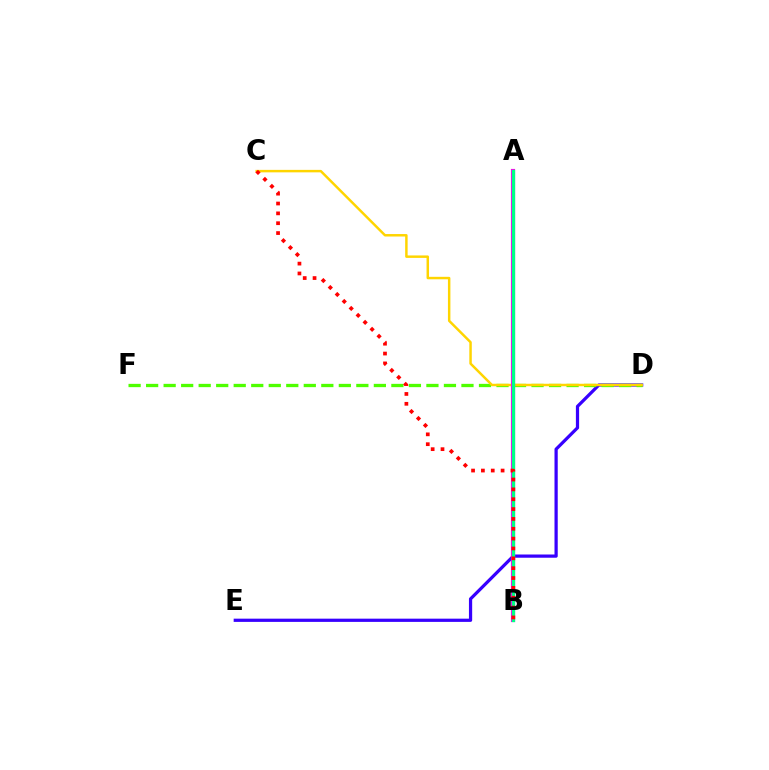{('A', 'B'): [{'color': '#009eff', 'line_style': 'solid', 'thickness': 2.82}, {'color': '#ff00ed', 'line_style': 'solid', 'thickness': 3.0}, {'color': '#00ff86', 'line_style': 'solid', 'thickness': 2.36}], ('D', 'E'): [{'color': '#3700ff', 'line_style': 'solid', 'thickness': 2.32}], ('D', 'F'): [{'color': '#4fff00', 'line_style': 'dashed', 'thickness': 2.38}], ('C', 'D'): [{'color': '#ffd500', 'line_style': 'solid', 'thickness': 1.78}], ('B', 'C'): [{'color': '#ff0000', 'line_style': 'dotted', 'thickness': 2.68}]}